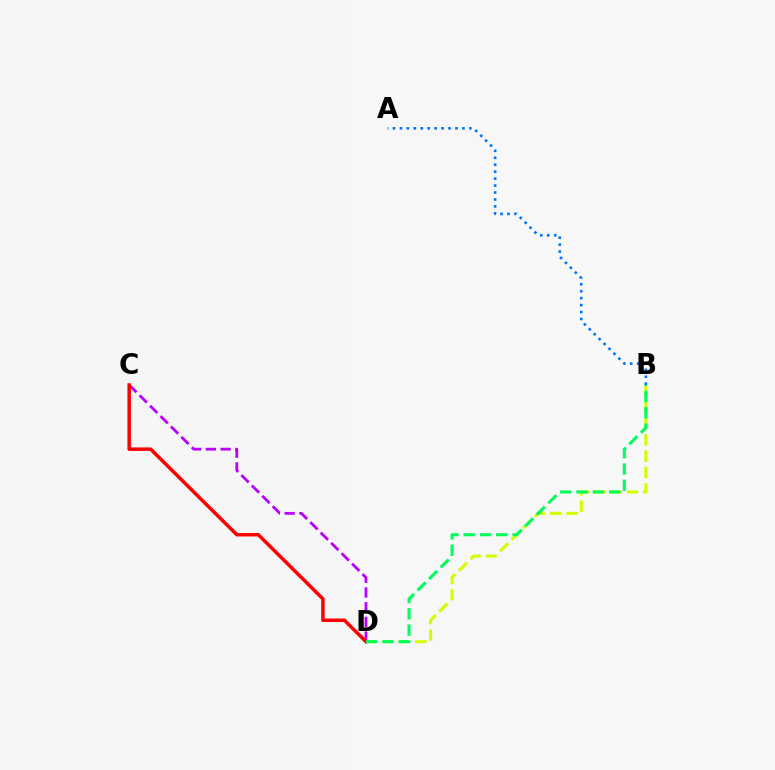{('B', 'D'): [{'color': '#d1ff00', 'line_style': 'dashed', 'thickness': 2.22}, {'color': '#00ff5c', 'line_style': 'dashed', 'thickness': 2.21}], ('C', 'D'): [{'color': '#b900ff', 'line_style': 'dashed', 'thickness': 2.0}, {'color': '#ff0000', 'line_style': 'solid', 'thickness': 2.51}], ('A', 'B'): [{'color': '#0074ff', 'line_style': 'dotted', 'thickness': 1.89}]}